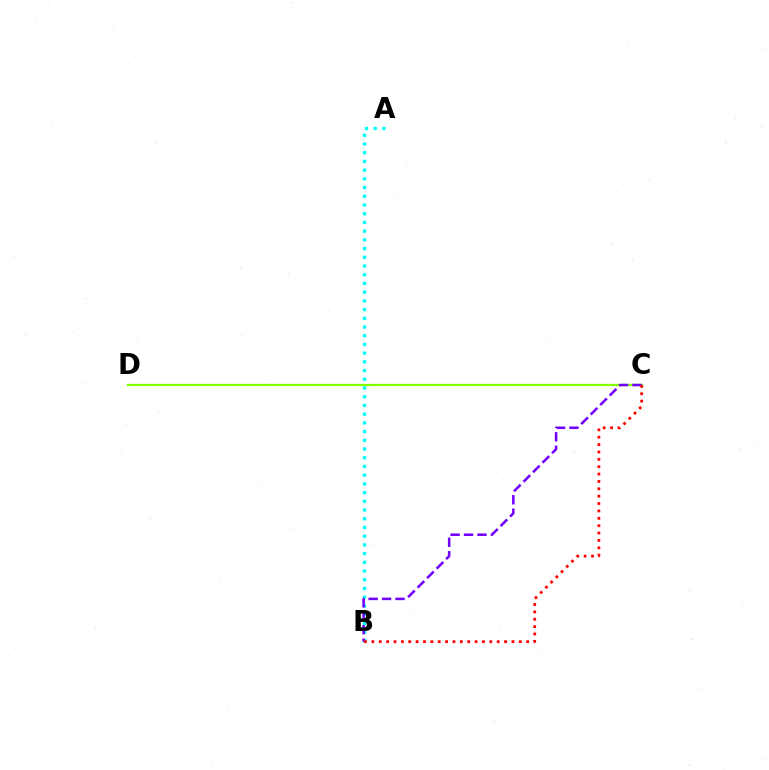{('A', 'B'): [{'color': '#00fff6', 'line_style': 'dotted', 'thickness': 2.37}], ('C', 'D'): [{'color': '#84ff00', 'line_style': 'solid', 'thickness': 1.6}], ('B', 'C'): [{'color': '#7200ff', 'line_style': 'dashed', 'thickness': 1.83}, {'color': '#ff0000', 'line_style': 'dotted', 'thickness': 2.0}]}